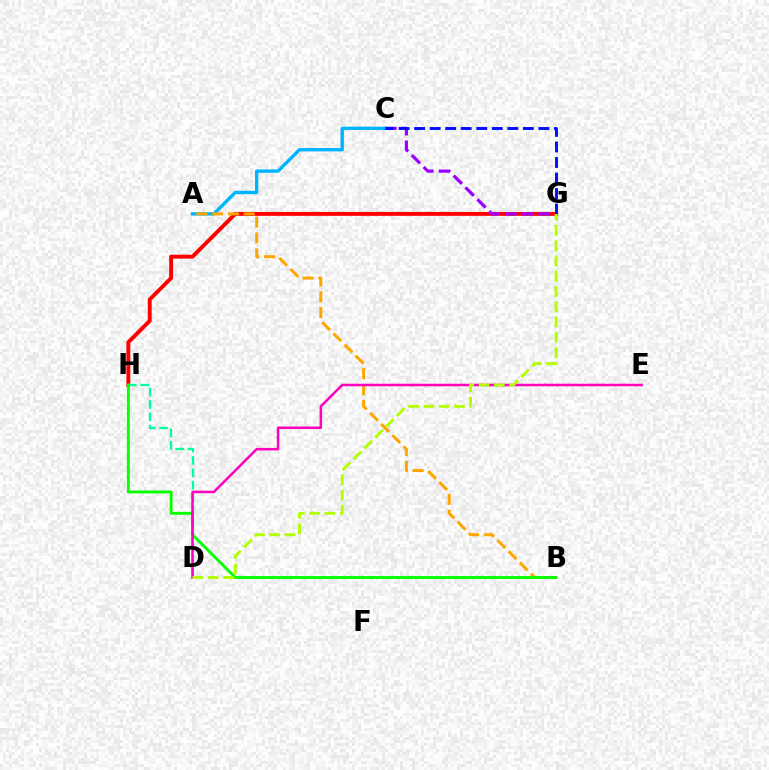{('A', 'C'): [{'color': '#00b5ff', 'line_style': 'solid', 'thickness': 2.43}], ('G', 'H'): [{'color': '#ff0000', 'line_style': 'solid', 'thickness': 2.81}], ('D', 'H'): [{'color': '#00ff9d', 'line_style': 'dashed', 'thickness': 1.68}], ('C', 'G'): [{'color': '#9b00ff', 'line_style': 'dashed', 'thickness': 2.28}, {'color': '#0010ff', 'line_style': 'dashed', 'thickness': 2.11}], ('A', 'B'): [{'color': '#ffa500', 'line_style': 'dashed', 'thickness': 2.14}], ('B', 'H'): [{'color': '#08ff00', 'line_style': 'solid', 'thickness': 2.08}], ('D', 'E'): [{'color': '#ff00bd', 'line_style': 'solid', 'thickness': 1.81}], ('D', 'G'): [{'color': '#b3ff00', 'line_style': 'dashed', 'thickness': 2.08}]}